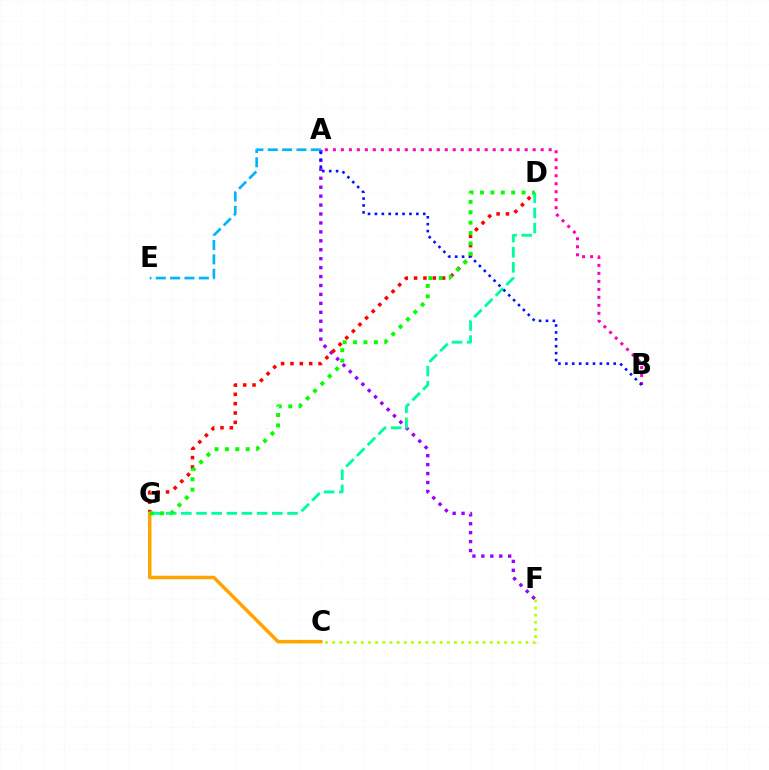{('A', 'F'): [{'color': '#9b00ff', 'line_style': 'dotted', 'thickness': 2.43}], ('D', 'G'): [{'color': '#ff0000', 'line_style': 'dotted', 'thickness': 2.54}, {'color': '#00ff9d', 'line_style': 'dashed', 'thickness': 2.06}, {'color': '#08ff00', 'line_style': 'dotted', 'thickness': 2.82}], ('C', 'G'): [{'color': '#ffa500', 'line_style': 'solid', 'thickness': 2.53}], ('A', 'B'): [{'color': '#ff00bd', 'line_style': 'dotted', 'thickness': 2.17}, {'color': '#0010ff', 'line_style': 'dotted', 'thickness': 1.88}], ('C', 'F'): [{'color': '#b3ff00', 'line_style': 'dotted', 'thickness': 1.95}], ('A', 'E'): [{'color': '#00b5ff', 'line_style': 'dashed', 'thickness': 1.95}]}